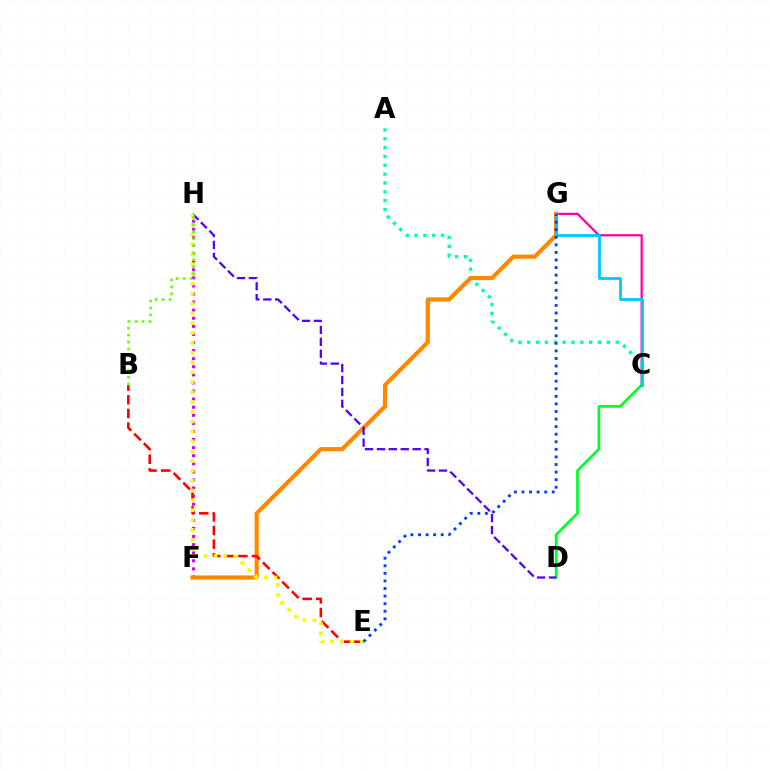{('C', 'D'): [{'color': '#00ff27', 'line_style': 'solid', 'thickness': 1.94}], ('C', 'G'): [{'color': '#ff00a0', 'line_style': 'solid', 'thickness': 1.6}, {'color': '#00c7ff', 'line_style': 'solid', 'thickness': 2.01}], ('A', 'C'): [{'color': '#00ffaf', 'line_style': 'dotted', 'thickness': 2.4}], ('F', 'H'): [{'color': '#d600ff', 'line_style': 'dotted', 'thickness': 2.2}], ('F', 'G'): [{'color': '#ff8800', 'line_style': 'solid', 'thickness': 3.0}], ('B', 'E'): [{'color': '#ff0000', 'line_style': 'dashed', 'thickness': 1.86}], ('D', 'H'): [{'color': '#4f00ff', 'line_style': 'dashed', 'thickness': 1.62}], ('E', 'H'): [{'color': '#eeff00', 'line_style': 'dotted', 'thickness': 2.67}], ('B', 'H'): [{'color': '#66ff00', 'line_style': 'dotted', 'thickness': 1.91}], ('E', 'G'): [{'color': '#003fff', 'line_style': 'dotted', 'thickness': 2.06}]}